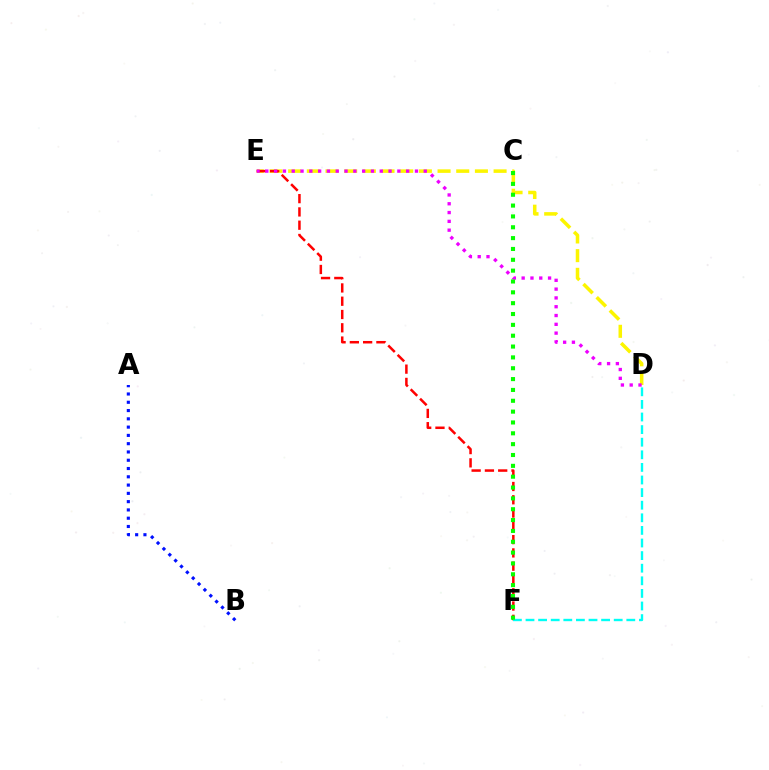{('D', 'E'): [{'color': '#fcf500', 'line_style': 'dashed', 'thickness': 2.54}, {'color': '#ee00ff', 'line_style': 'dotted', 'thickness': 2.39}], ('E', 'F'): [{'color': '#ff0000', 'line_style': 'dashed', 'thickness': 1.8}], ('D', 'F'): [{'color': '#00fff6', 'line_style': 'dashed', 'thickness': 1.71}], ('C', 'F'): [{'color': '#08ff00', 'line_style': 'dotted', 'thickness': 2.95}], ('A', 'B'): [{'color': '#0010ff', 'line_style': 'dotted', 'thickness': 2.25}]}